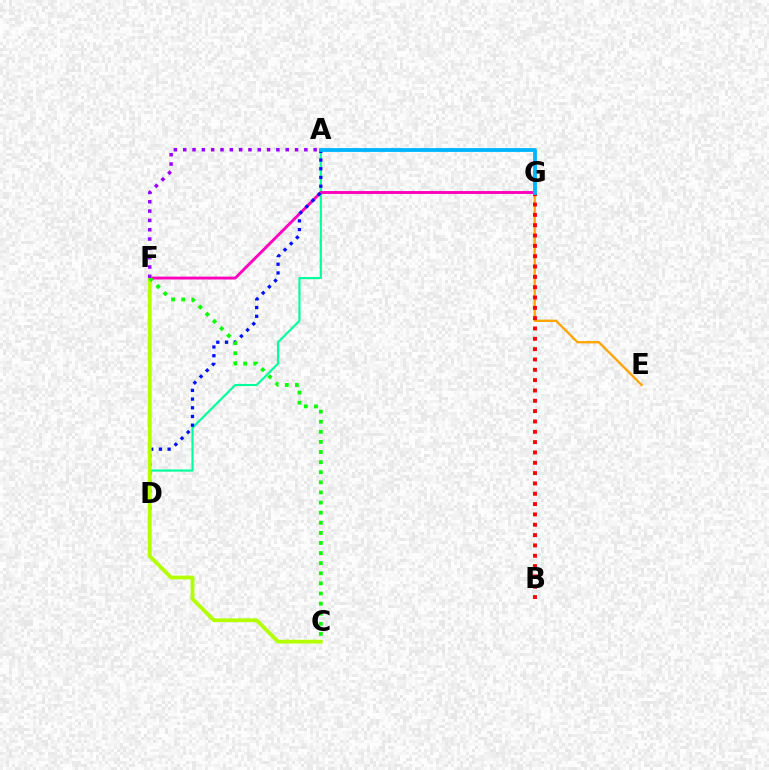{('A', 'D'): [{'color': '#00ff9d', 'line_style': 'solid', 'thickness': 1.55}, {'color': '#0010ff', 'line_style': 'dotted', 'thickness': 2.37}], ('F', 'G'): [{'color': '#ff00bd', 'line_style': 'solid', 'thickness': 2.08}], ('E', 'G'): [{'color': '#ffa500', 'line_style': 'solid', 'thickness': 1.68}], ('B', 'G'): [{'color': '#ff0000', 'line_style': 'dotted', 'thickness': 2.81}], ('A', 'G'): [{'color': '#00b5ff', 'line_style': 'solid', 'thickness': 2.74}], ('C', 'F'): [{'color': '#b3ff00', 'line_style': 'solid', 'thickness': 2.74}, {'color': '#08ff00', 'line_style': 'dotted', 'thickness': 2.75}], ('A', 'F'): [{'color': '#9b00ff', 'line_style': 'dotted', 'thickness': 2.53}]}